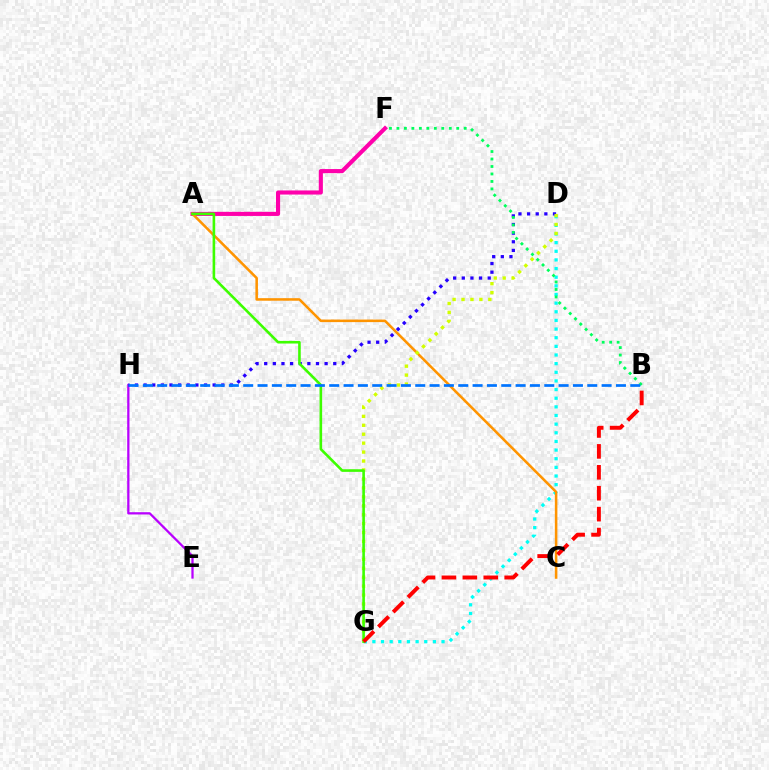{('E', 'H'): [{'color': '#b900ff', 'line_style': 'solid', 'thickness': 1.63}], ('A', 'F'): [{'color': '#ff00ac', 'line_style': 'solid', 'thickness': 2.95}], ('D', 'G'): [{'color': '#00fff6', 'line_style': 'dotted', 'thickness': 2.35}, {'color': '#d1ff00', 'line_style': 'dotted', 'thickness': 2.43}], ('A', 'C'): [{'color': '#ff9400', 'line_style': 'solid', 'thickness': 1.83}], ('D', 'H'): [{'color': '#2500ff', 'line_style': 'dotted', 'thickness': 2.34}], ('B', 'F'): [{'color': '#00ff5c', 'line_style': 'dotted', 'thickness': 2.03}], ('A', 'G'): [{'color': '#3dff00', 'line_style': 'solid', 'thickness': 1.88}], ('B', 'H'): [{'color': '#0074ff', 'line_style': 'dashed', 'thickness': 1.95}], ('B', 'G'): [{'color': '#ff0000', 'line_style': 'dashed', 'thickness': 2.84}]}